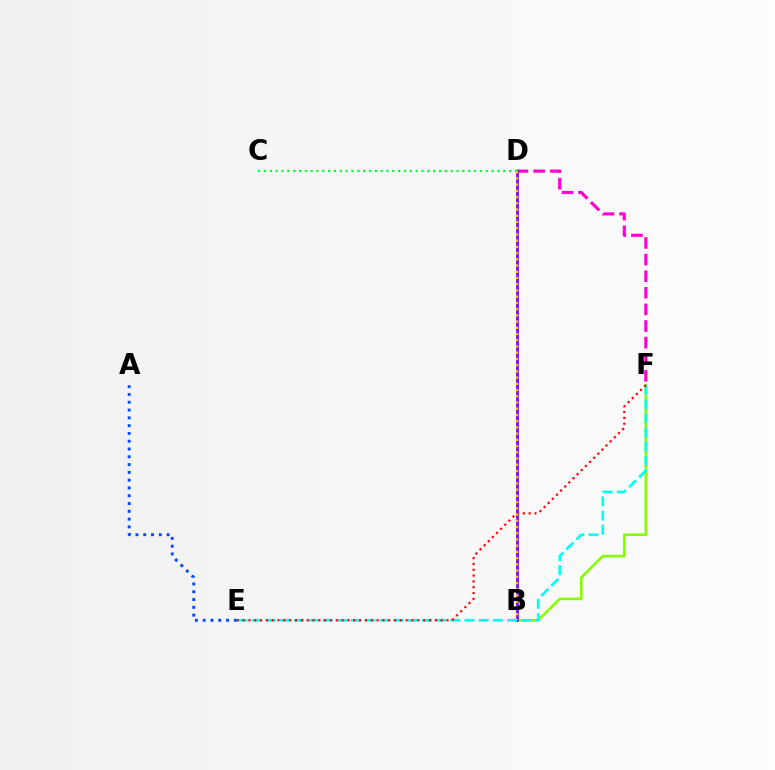{('A', 'E'): [{'color': '#004bff', 'line_style': 'dotted', 'thickness': 2.12}], ('B', 'F'): [{'color': '#84ff00', 'line_style': 'solid', 'thickness': 1.9}], ('D', 'F'): [{'color': '#ff00cf', 'line_style': 'dashed', 'thickness': 2.26}], ('B', 'D'): [{'color': '#7200ff', 'line_style': 'solid', 'thickness': 1.93}, {'color': '#ffbd00', 'line_style': 'dotted', 'thickness': 1.69}], ('E', 'F'): [{'color': '#00fff6', 'line_style': 'dashed', 'thickness': 1.93}, {'color': '#ff0000', 'line_style': 'dotted', 'thickness': 1.58}], ('C', 'D'): [{'color': '#00ff39', 'line_style': 'dotted', 'thickness': 1.59}]}